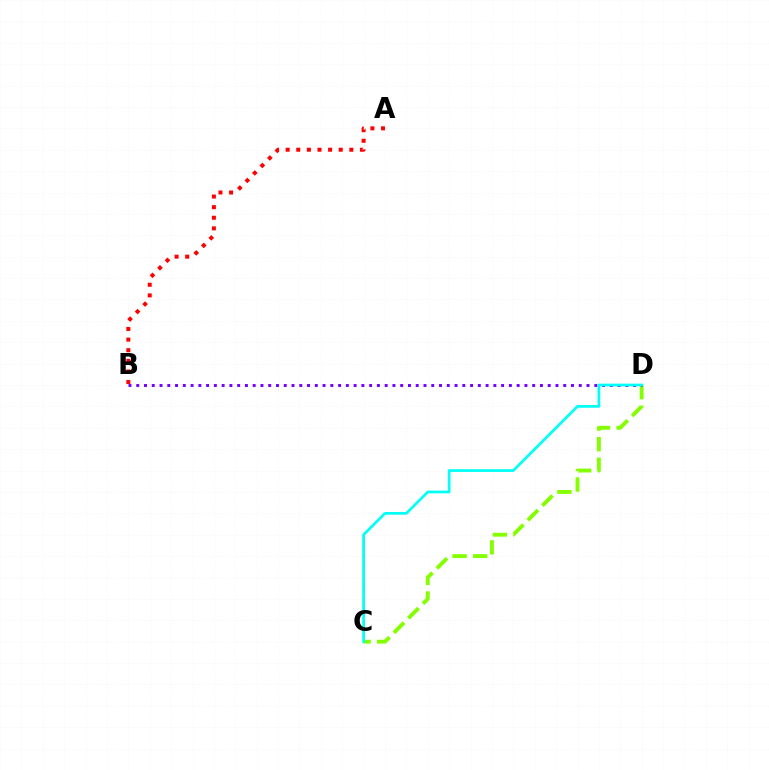{('A', 'B'): [{'color': '#ff0000', 'line_style': 'dotted', 'thickness': 2.88}], ('C', 'D'): [{'color': '#84ff00', 'line_style': 'dashed', 'thickness': 2.79}, {'color': '#00fff6', 'line_style': 'solid', 'thickness': 1.95}], ('B', 'D'): [{'color': '#7200ff', 'line_style': 'dotted', 'thickness': 2.11}]}